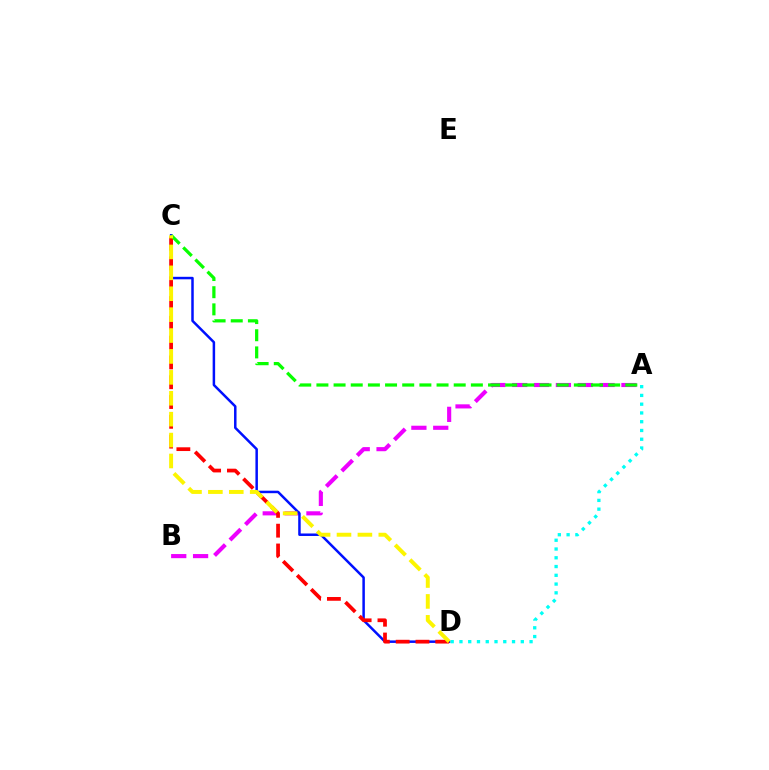{('A', 'B'): [{'color': '#ee00ff', 'line_style': 'dashed', 'thickness': 2.97}], ('C', 'D'): [{'color': '#0010ff', 'line_style': 'solid', 'thickness': 1.79}, {'color': '#ff0000', 'line_style': 'dashed', 'thickness': 2.69}, {'color': '#fcf500', 'line_style': 'dashed', 'thickness': 2.84}], ('A', 'C'): [{'color': '#08ff00', 'line_style': 'dashed', 'thickness': 2.33}], ('A', 'D'): [{'color': '#00fff6', 'line_style': 'dotted', 'thickness': 2.38}]}